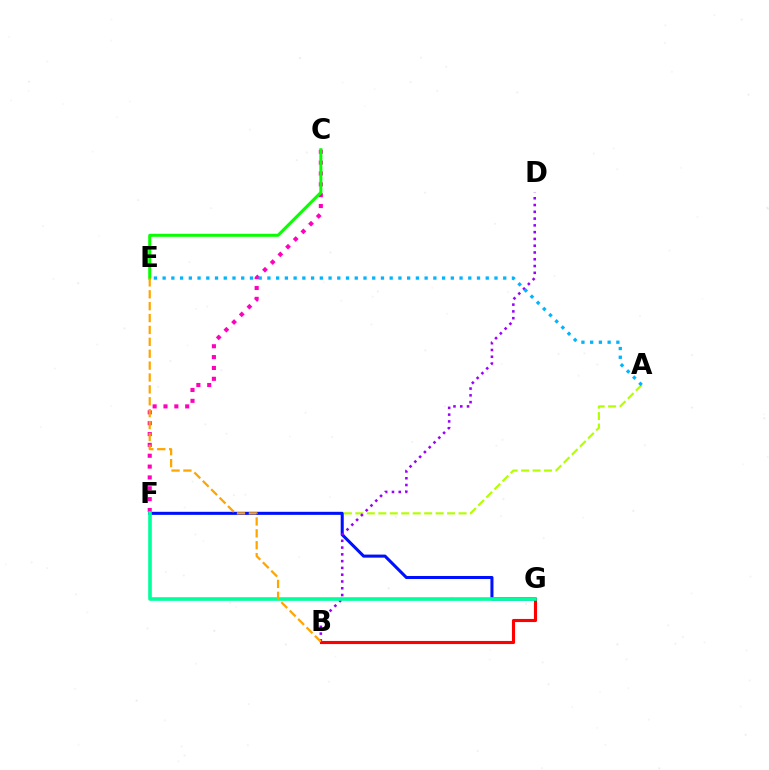{('B', 'G'): [{'color': '#ff0000', 'line_style': 'solid', 'thickness': 2.24}], ('A', 'F'): [{'color': '#b3ff00', 'line_style': 'dashed', 'thickness': 1.56}], ('C', 'F'): [{'color': '#ff00bd', 'line_style': 'dotted', 'thickness': 2.95}], ('F', 'G'): [{'color': '#0010ff', 'line_style': 'solid', 'thickness': 2.19}, {'color': '#00ff9d', 'line_style': 'solid', 'thickness': 2.6}], ('C', 'E'): [{'color': '#08ff00', 'line_style': 'solid', 'thickness': 2.17}], ('B', 'D'): [{'color': '#9b00ff', 'line_style': 'dotted', 'thickness': 1.84}], ('A', 'E'): [{'color': '#00b5ff', 'line_style': 'dotted', 'thickness': 2.37}], ('B', 'E'): [{'color': '#ffa500', 'line_style': 'dashed', 'thickness': 1.61}]}